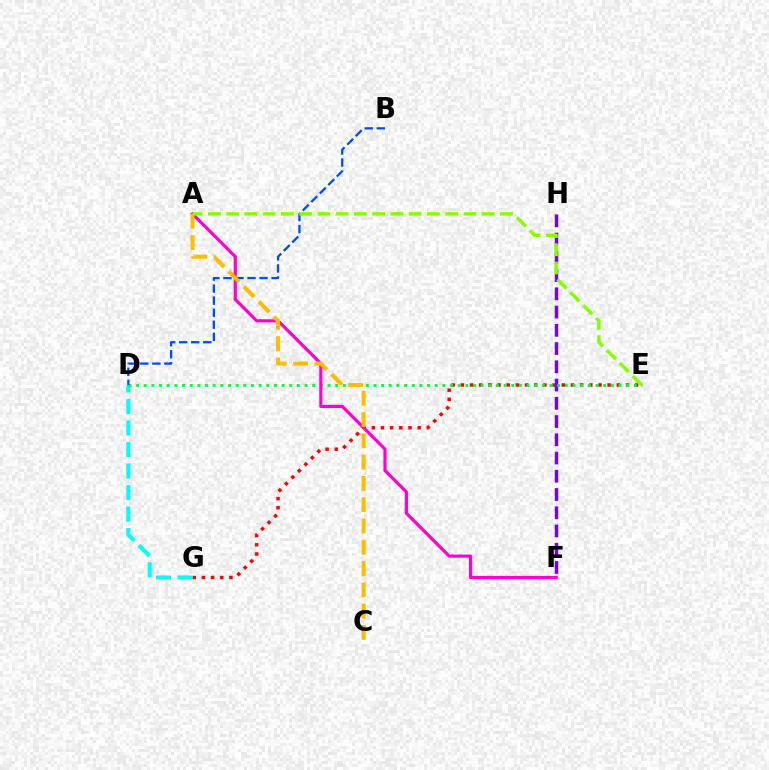{('E', 'G'): [{'color': '#ff0000', 'line_style': 'dotted', 'thickness': 2.49}], ('F', 'H'): [{'color': '#7200ff', 'line_style': 'dashed', 'thickness': 2.48}], ('D', 'G'): [{'color': '#00fff6', 'line_style': 'dashed', 'thickness': 2.92}], ('D', 'E'): [{'color': '#00ff39', 'line_style': 'dotted', 'thickness': 2.08}], ('A', 'F'): [{'color': '#ff00cf', 'line_style': 'solid', 'thickness': 2.29}], ('B', 'D'): [{'color': '#004bff', 'line_style': 'dashed', 'thickness': 1.64}], ('A', 'C'): [{'color': '#ffbd00', 'line_style': 'dashed', 'thickness': 2.89}], ('A', 'E'): [{'color': '#84ff00', 'line_style': 'dashed', 'thickness': 2.48}]}